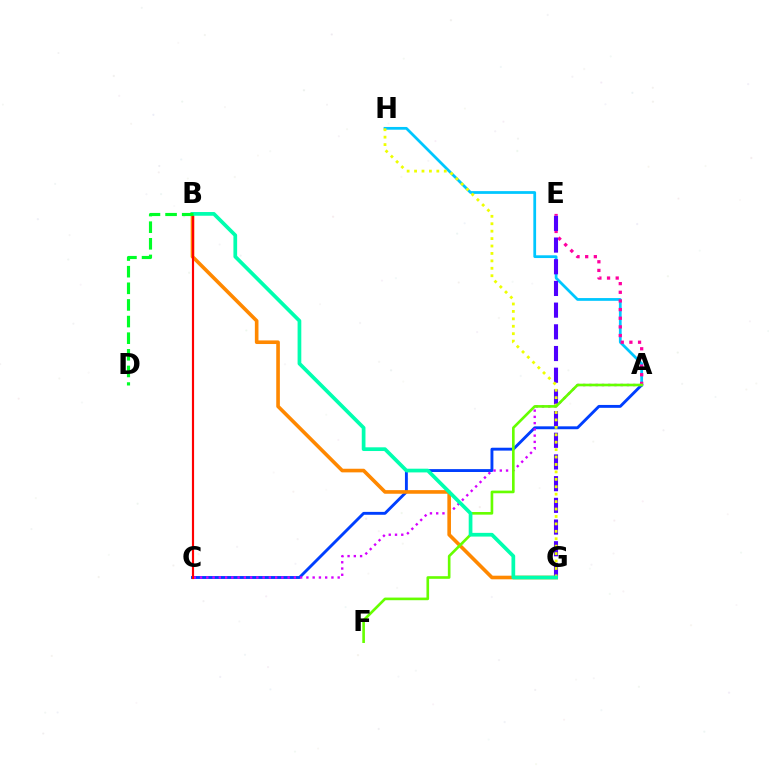{('A', 'H'): [{'color': '#00c7ff', 'line_style': 'solid', 'thickness': 1.98}], ('A', 'C'): [{'color': '#003fff', 'line_style': 'solid', 'thickness': 2.08}, {'color': '#d600ff', 'line_style': 'dotted', 'thickness': 1.7}], ('A', 'E'): [{'color': '#ff00a0', 'line_style': 'dotted', 'thickness': 2.35}], ('B', 'G'): [{'color': '#ff8800', 'line_style': 'solid', 'thickness': 2.61}, {'color': '#00ffaf', 'line_style': 'solid', 'thickness': 2.67}], ('E', 'G'): [{'color': '#4f00ff', 'line_style': 'dashed', 'thickness': 2.95}], ('G', 'H'): [{'color': '#eeff00', 'line_style': 'dotted', 'thickness': 2.02}], ('A', 'F'): [{'color': '#66ff00', 'line_style': 'solid', 'thickness': 1.9}], ('B', 'C'): [{'color': '#ff0000', 'line_style': 'solid', 'thickness': 1.56}], ('B', 'D'): [{'color': '#00ff27', 'line_style': 'dashed', 'thickness': 2.26}]}